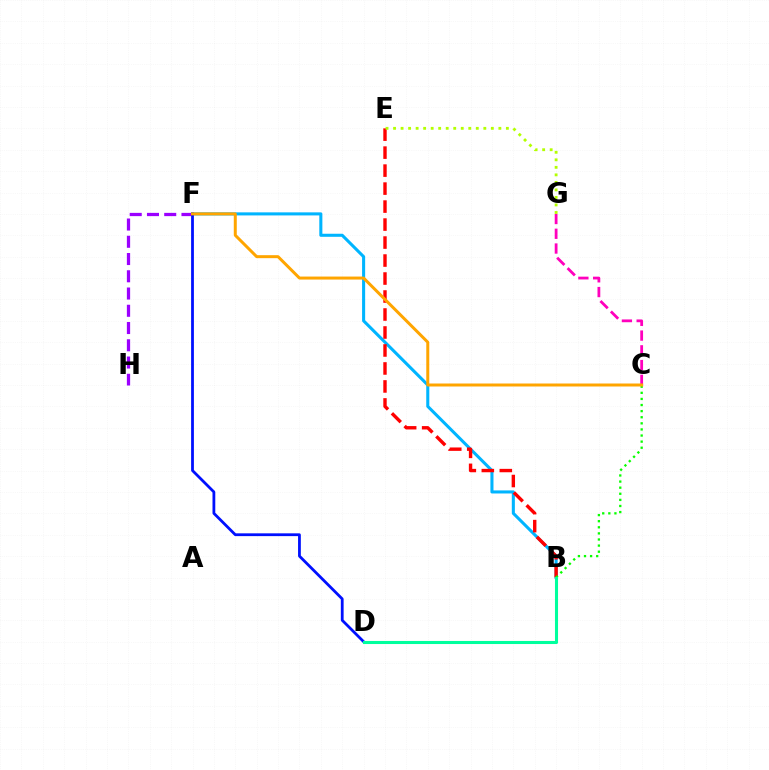{('B', 'F'): [{'color': '#00b5ff', 'line_style': 'solid', 'thickness': 2.21}], ('C', 'G'): [{'color': '#ff00bd', 'line_style': 'dashed', 'thickness': 2.0}], ('F', 'H'): [{'color': '#9b00ff', 'line_style': 'dashed', 'thickness': 2.34}], ('D', 'F'): [{'color': '#0010ff', 'line_style': 'solid', 'thickness': 2.01}], ('B', 'E'): [{'color': '#ff0000', 'line_style': 'dashed', 'thickness': 2.44}], ('B', 'C'): [{'color': '#08ff00', 'line_style': 'dotted', 'thickness': 1.66}], ('E', 'G'): [{'color': '#b3ff00', 'line_style': 'dotted', 'thickness': 2.04}], ('B', 'D'): [{'color': '#00ff9d', 'line_style': 'solid', 'thickness': 2.2}], ('C', 'F'): [{'color': '#ffa500', 'line_style': 'solid', 'thickness': 2.16}]}